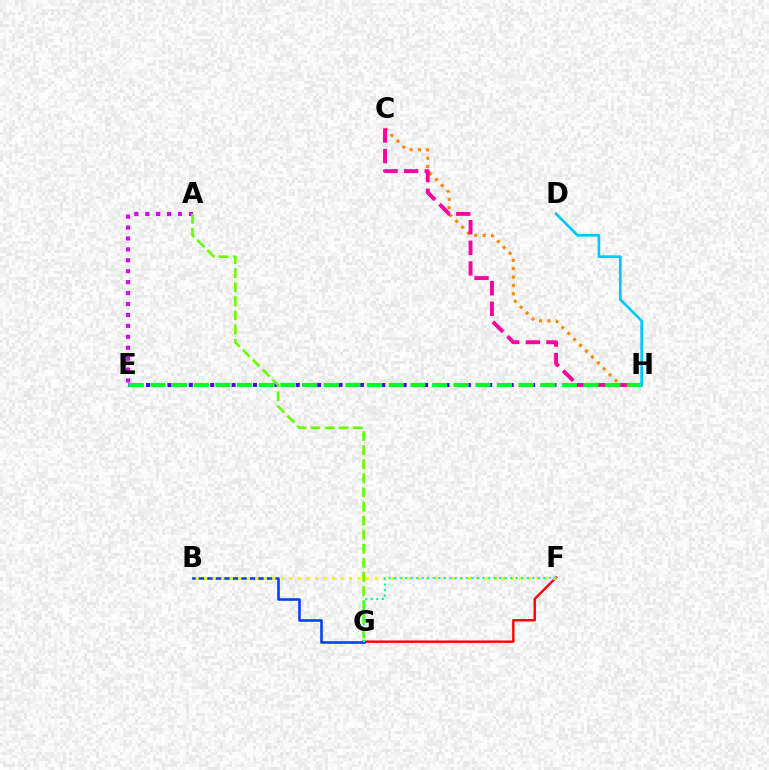{('E', 'H'): [{'color': '#4f00ff', 'line_style': 'dotted', 'thickness': 2.91}, {'color': '#00ff27', 'line_style': 'dashed', 'thickness': 2.94}], ('C', 'H'): [{'color': '#ff8800', 'line_style': 'dotted', 'thickness': 2.27}, {'color': '#ff00a0', 'line_style': 'dashed', 'thickness': 2.8}], ('A', 'E'): [{'color': '#d600ff', 'line_style': 'dotted', 'thickness': 2.97}], ('F', 'G'): [{'color': '#ff0000', 'line_style': 'solid', 'thickness': 1.72}, {'color': '#00ffaf', 'line_style': 'dotted', 'thickness': 1.5}], ('A', 'G'): [{'color': '#66ff00', 'line_style': 'dashed', 'thickness': 1.91}], ('B', 'G'): [{'color': '#003fff', 'line_style': 'solid', 'thickness': 1.86}], ('B', 'F'): [{'color': '#eeff00', 'line_style': 'dotted', 'thickness': 2.31}], ('D', 'H'): [{'color': '#00c7ff', 'line_style': 'solid', 'thickness': 1.93}]}